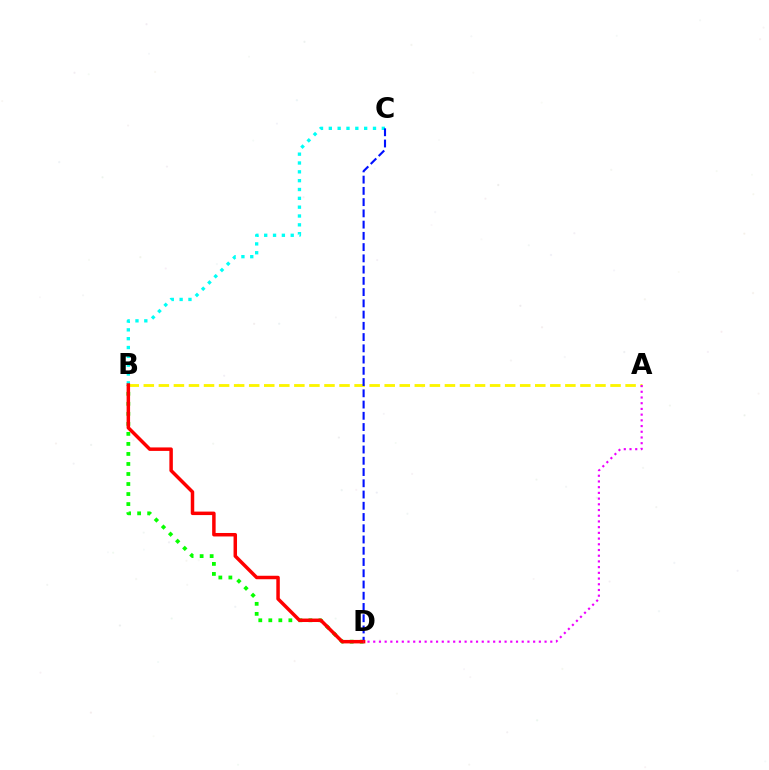{('B', 'D'): [{'color': '#08ff00', 'line_style': 'dotted', 'thickness': 2.72}, {'color': '#ff0000', 'line_style': 'solid', 'thickness': 2.51}], ('B', 'C'): [{'color': '#00fff6', 'line_style': 'dotted', 'thickness': 2.4}], ('A', 'B'): [{'color': '#fcf500', 'line_style': 'dashed', 'thickness': 2.05}], ('C', 'D'): [{'color': '#0010ff', 'line_style': 'dashed', 'thickness': 1.53}], ('A', 'D'): [{'color': '#ee00ff', 'line_style': 'dotted', 'thickness': 1.55}]}